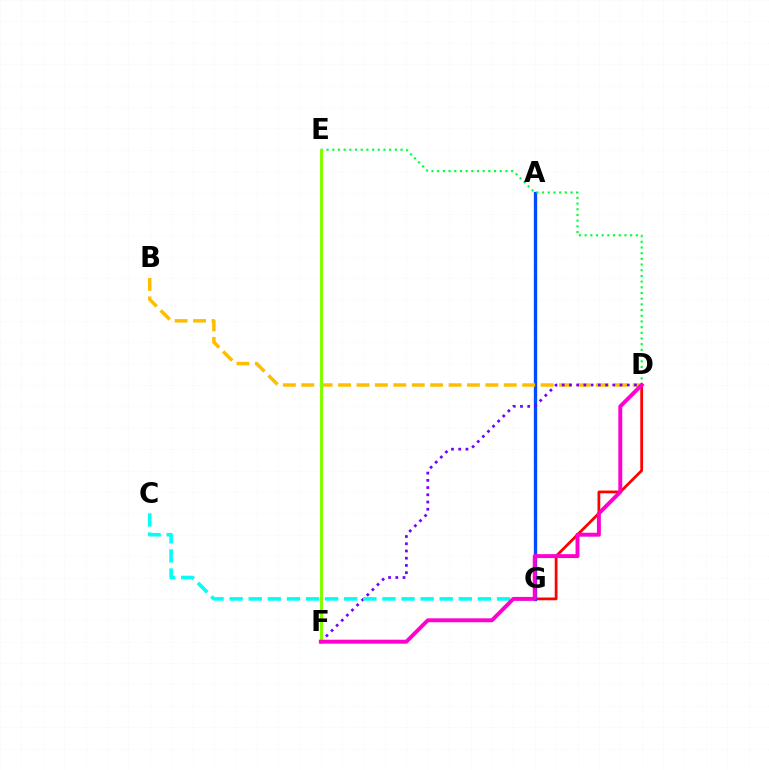{('D', 'G'): [{'color': '#ff0000', 'line_style': 'solid', 'thickness': 1.99}], ('A', 'G'): [{'color': '#004bff', 'line_style': 'solid', 'thickness': 2.39}], ('D', 'E'): [{'color': '#00ff39', 'line_style': 'dotted', 'thickness': 1.55}], ('B', 'D'): [{'color': '#ffbd00', 'line_style': 'dashed', 'thickness': 2.5}], ('D', 'F'): [{'color': '#7200ff', 'line_style': 'dotted', 'thickness': 1.96}, {'color': '#ff00cf', 'line_style': 'solid', 'thickness': 2.83}], ('C', 'G'): [{'color': '#00fff6', 'line_style': 'dashed', 'thickness': 2.59}], ('E', 'F'): [{'color': '#84ff00', 'line_style': 'solid', 'thickness': 2.15}]}